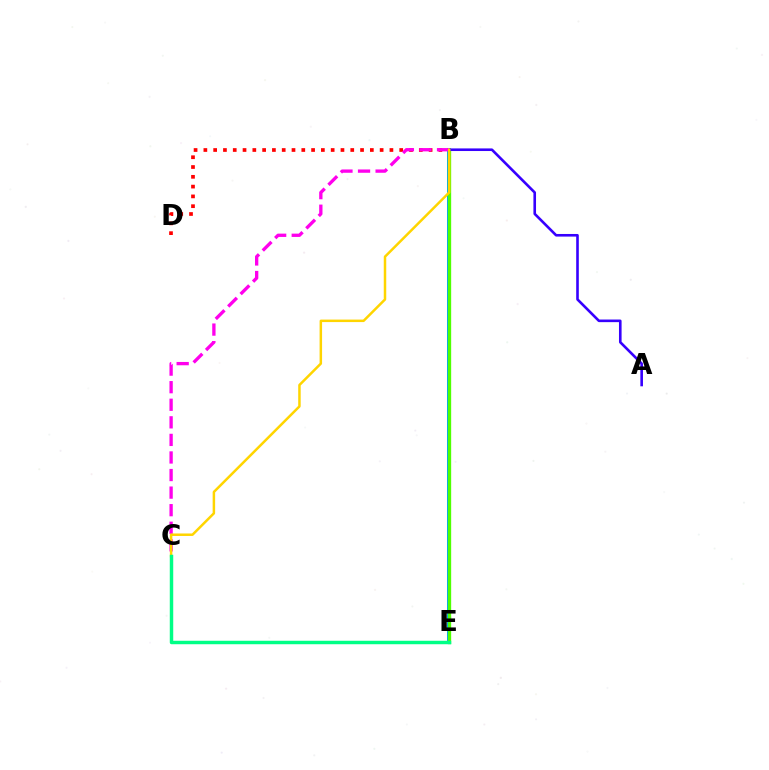{('B', 'E'): [{'color': '#009eff', 'line_style': 'solid', 'thickness': 2.89}, {'color': '#4fff00', 'line_style': 'solid', 'thickness': 2.39}], ('B', 'D'): [{'color': '#ff0000', 'line_style': 'dotted', 'thickness': 2.66}], ('A', 'B'): [{'color': '#3700ff', 'line_style': 'solid', 'thickness': 1.88}], ('B', 'C'): [{'color': '#ff00ed', 'line_style': 'dashed', 'thickness': 2.39}, {'color': '#ffd500', 'line_style': 'solid', 'thickness': 1.79}], ('C', 'E'): [{'color': '#00ff86', 'line_style': 'solid', 'thickness': 2.49}]}